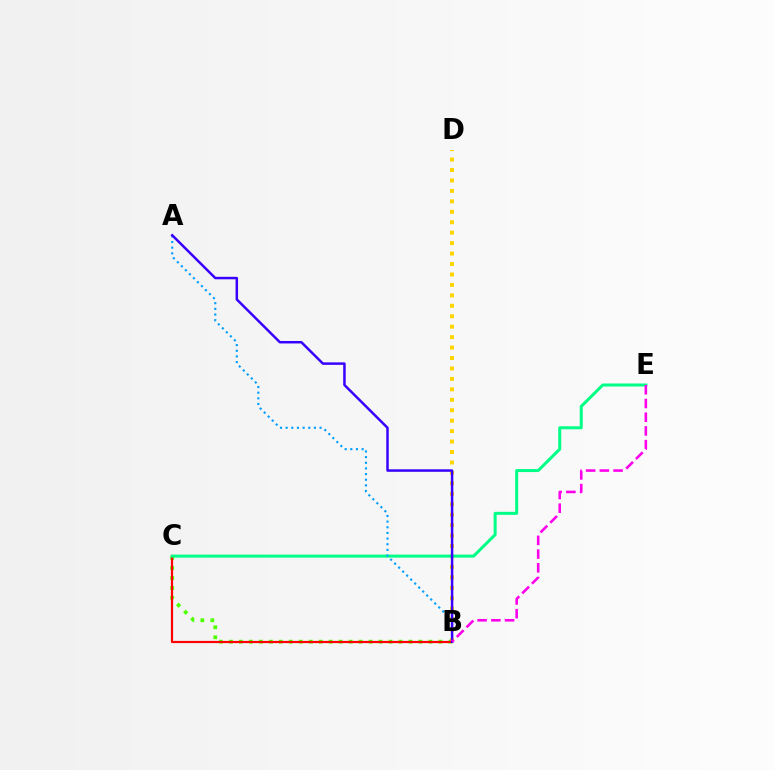{('B', 'C'): [{'color': '#4fff00', 'line_style': 'dotted', 'thickness': 2.71}, {'color': '#ff0000', 'line_style': 'solid', 'thickness': 1.58}], ('B', 'D'): [{'color': '#ffd500', 'line_style': 'dotted', 'thickness': 2.84}], ('C', 'E'): [{'color': '#00ff86', 'line_style': 'solid', 'thickness': 2.17}], ('A', 'B'): [{'color': '#009eff', 'line_style': 'dotted', 'thickness': 1.54}, {'color': '#3700ff', 'line_style': 'solid', 'thickness': 1.79}], ('B', 'E'): [{'color': '#ff00ed', 'line_style': 'dashed', 'thickness': 1.86}]}